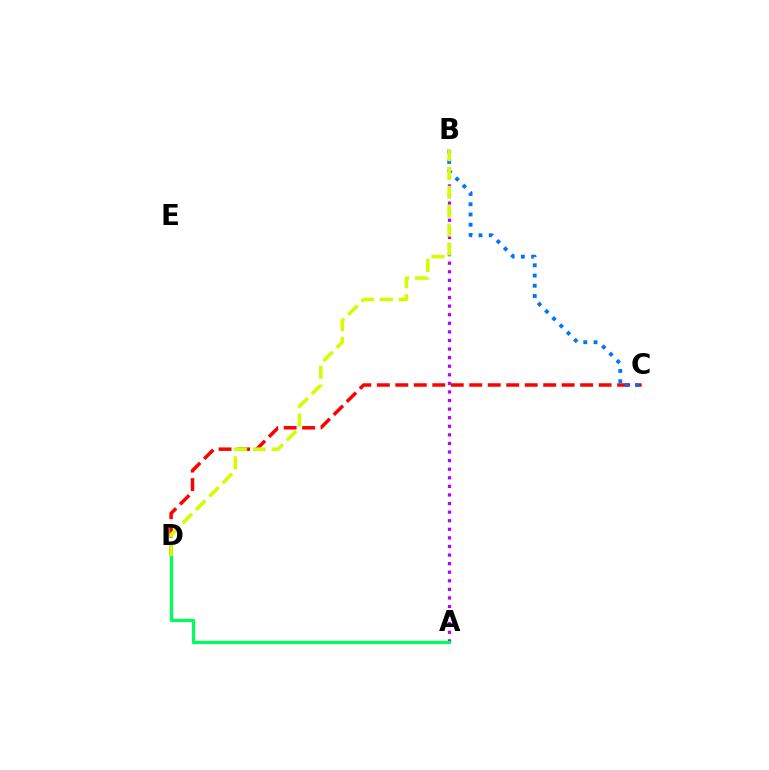{('C', 'D'): [{'color': '#ff0000', 'line_style': 'dashed', 'thickness': 2.51}], ('A', 'B'): [{'color': '#b900ff', 'line_style': 'dotted', 'thickness': 2.33}], ('B', 'C'): [{'color': '#0074ff', 'line_style': 'dotted', 'thickness': 2.78}], ('A', 'D'): [{'color': '#00ff5c', 'line_style': 'solid', 'thickness': 2.33}], ('B', 'D'): [{'color': '#d1ff00', 'line_style': 'dashed', 'thickness': 2.56}]}